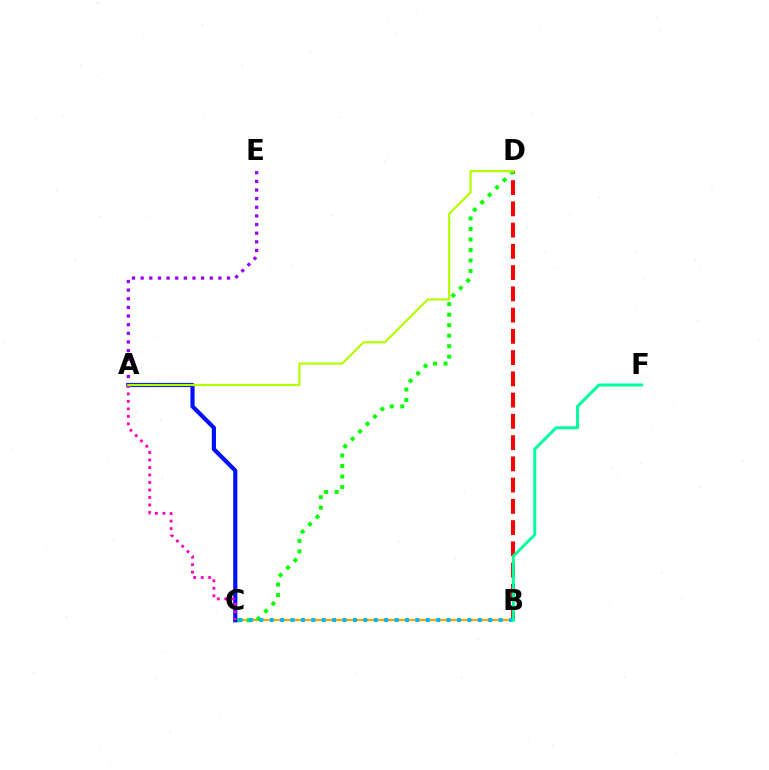{('B', 'C'): [{'color': '#ffa500', 'line_style': 'solid', 'thickness': 1.6}, {'color': '#00b5ff', 'line_style': 'dotted', 'thickness': 2.83}], ('B', 'D'): [{'color': '#ff0000', 'line_style': 'dashed', 'thickness': 2.89}], ('C', 'D'): [{'color': '#08ff00', 'line_style': 'dotted', 'thickness': 2.86}], ('A', 'E'): [{'color': '#9b00ff', 'line_style': 'dotted', 'thickness': 2.35}], ('A', 'C'): [{'color': '#0010ff', 'line_style': 'solid', 'thickness': 2.99}, {'color': '#ff00bd', 'line_style': 'dotted', 'thickness': 2.04}], ('B', 'F'): [{'color': '#00ff9d', 'line_style': 'solid', 'thickness': 2.14}], ('A', 'D'): [{'color': '#b3ff00', 'line_style': 'solid', 'thickness': 1.59}]}